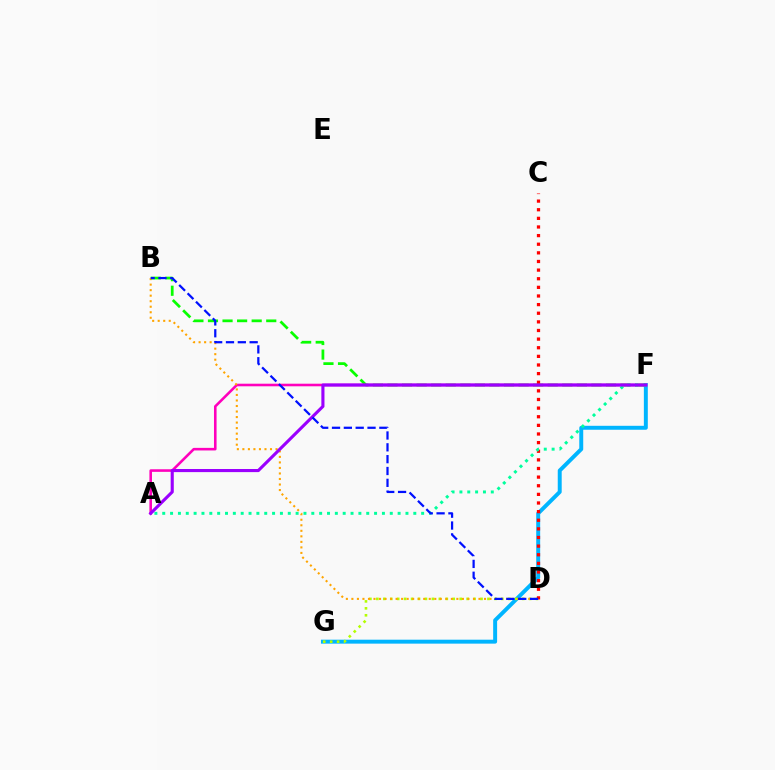{('F', 'G'): [{'color': '#00b5ff', 'line_style': 'solid', 'thickness': 2.84}], ('B', 'F'): [{'color': '#08ff00', 'line_style': 'dashed', 'thickness': 1.98}], ('D', 'G'): [{'color': '#b3ff00', 'line_style': 'dotted', 'thickness': 1.89}], ('A', 'F'): [{'color': '#ff00bd', 'line_style': 'solid', 'thickness': 1.86}, {'color': '#00ff9d', 'line_style': 'dotted', 'thickness': 2.13}, {'color': '#9b00ff', 'line_style': 'solid', 'thickness': 2.24}], ('B', 'D'): [{'color': '#ffa500', 'line_style': 'dotted', 'thickness': 1.5}, {'color': '#0010ff', 'line_style': 'dashed', 'thickness': 1.61}], ('C', 'D'): [{'color': '#ff0000', 'line_style': 'dotted', 'thickness': 2.34}]}